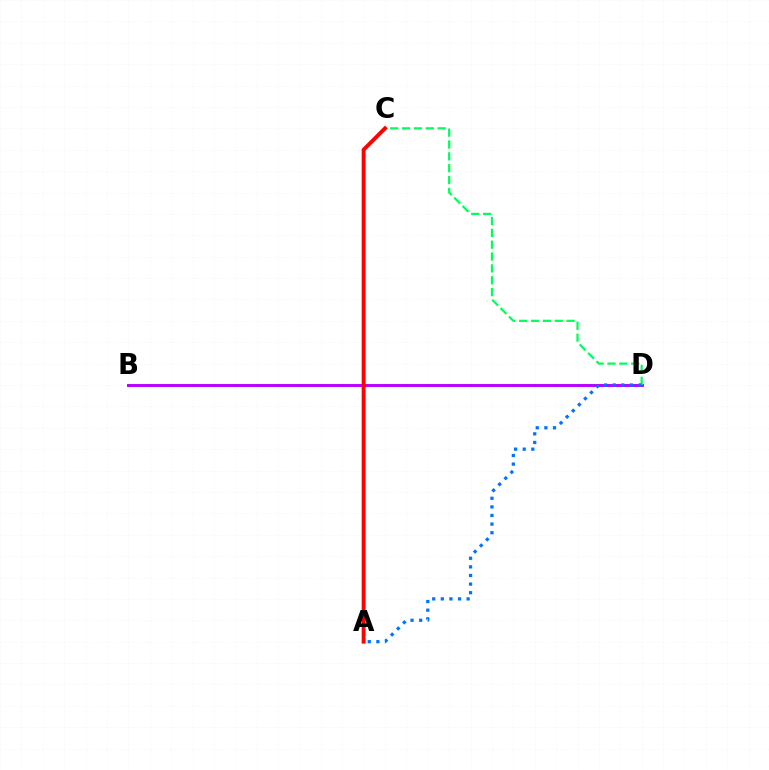{('A', 'C'): [{'color': '#d1ff00', 'line_style': 'dashed', 'thickness': 2.11}, {'color': '#ff0000', 'line_style': 'solid', 'thickness': 2.79}], ('B', 'D'): [{'color': '#b900ff', 'line_style': 'solid', 'thickness': 2.11}], ('C', 'D'): [{'color': '#00ff5c', 'line_style': 'dashed', 'thickness': 1.61}], ('A', 'D'): [{'color': '#0074ff', 'line_style': 'dotted', 'thickness': 2.34}]}